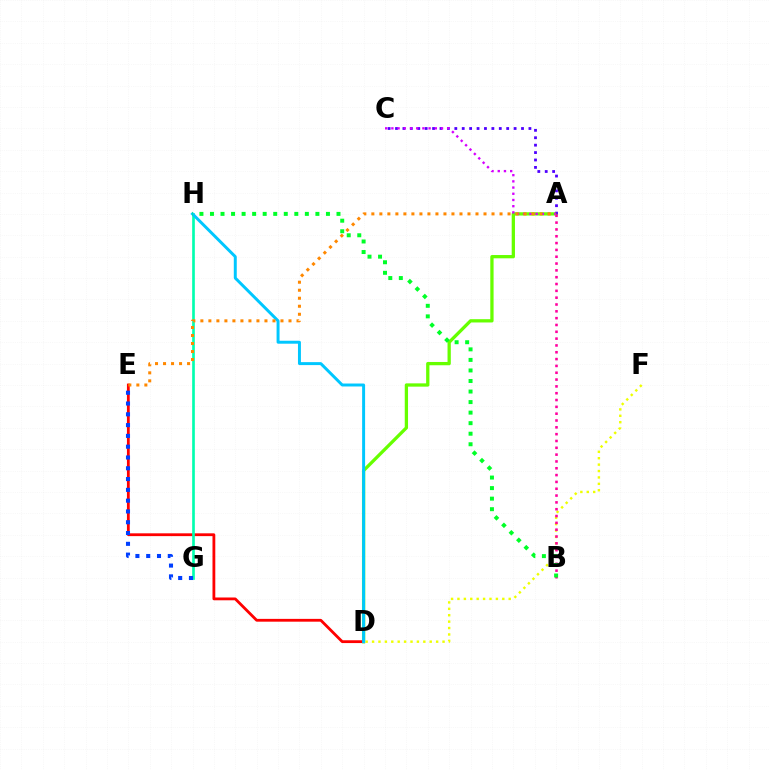{('A', 'D'): [{'color': '#66ff00', 'line_style': 'solid', 'thickness': 2.36}], ('D', 'E'): [{'color': '#ff0000', 'line_style': 'solid', 'thickness': 2.02}], ('G', 'H'): [{'color': '#00ffaf', 'line_style': 'solid', 'thickness': 1.92}], ('D', 'F'): [{'color': '#eeff00', 'line_style': 'dotted', 'thickness': 1.74}], ('A', 'C'): [{'color': '#4f00ff', 'line_style': 'dotted', 'thickness': 2.01}, {'color': '#d600ff', 'line_style': 'dotted', 'thickness': 1.69}], ('A', 'B'): [{'color': '#ff00a0', 'line_style': 'dotted', 'thickness': 1.85}], ('E', 'G'): [{'color': '#003fff', 'line_style': 'dotted', 'thickness': 2.93}], ('D', 'H'): [{'color': '#00c7ff', 'line_style': 'solid', 'thickness': 2.13}], ('A', 'E'): [{'color': '#ff8800', 'line_style': 'dotted', 'thickness': 2.18}], ('B', 'H'): [{'color': '#00ff27', 'line_style': 'dotted', 'thickness': 2.86}]}